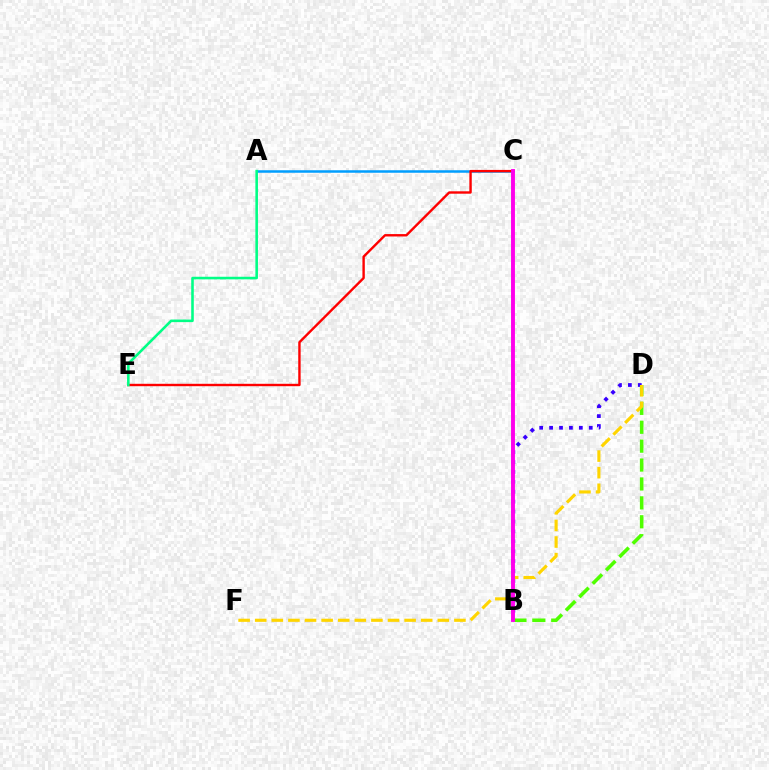{('A', 'C'): [{'color': '#009eff', 'line_style': 'solid', 'thickness': 1.8}], ('B', 'D'): [{'color': '#3700ff', 'line_style': 'dotted', 'thickness': 2.69}, {'color': '#4fff00', 'line_style': 'dashed', 'thickness': 2.57}], ('D', 'F'): [{'color': '#ffd500', 'line_style': 'dashed', 'thickness': 2.26}], ('C', 'E'): [{'color': '#ff0000', 'line_style': 'solid', 'thickness': 1.72}], ('A', 'E'): [{'color': '#00ff86', 'line_style': 'solid', 'thickness': 1.86}], ('B', 'C'): [{'color': '#ff00ed', 'line_style': 'solid', 'thickness': 2.81}]}